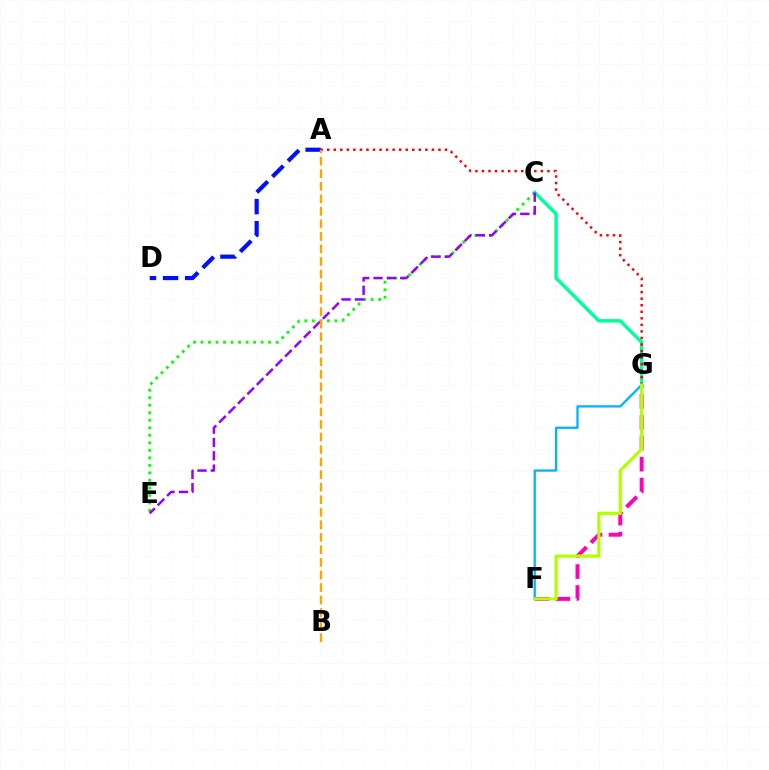{('C', 'E'): [{'color': '#08ff00', 'line_style': 'dotted', 'thickness': 2.04}, {'color': '#9b00ff', 'line_style': 'dashed', 'thickness': 1.81}], ('F', 'G'): [{'color': '#ff00bd', 'line_style': 'dashed', 'thickness': 2.84}, {'color': '#00b5ff', 'line_style': 'solid', 'thickness': 1.65}, {'color': '#b3ff00', 'line_style': 'solid', 'thickness': 2.3}], ('A', 'D'): [{'color': '#0010ff', 'line_style': 'dashed', 'thickness': 3.0}], ('C', 'G'): [{'color': '#00ff9d', 'line_style': 'solid', 'thickness': 2.48}], ('A', 'G'): [{'color': '#ff0000', 'line_style': 'dotted', 'thickness': 1.78}], ('A', 'B'): [{'color': '#ffa500', 'line_style': 'dashed', 'thickness': 1.7}]}